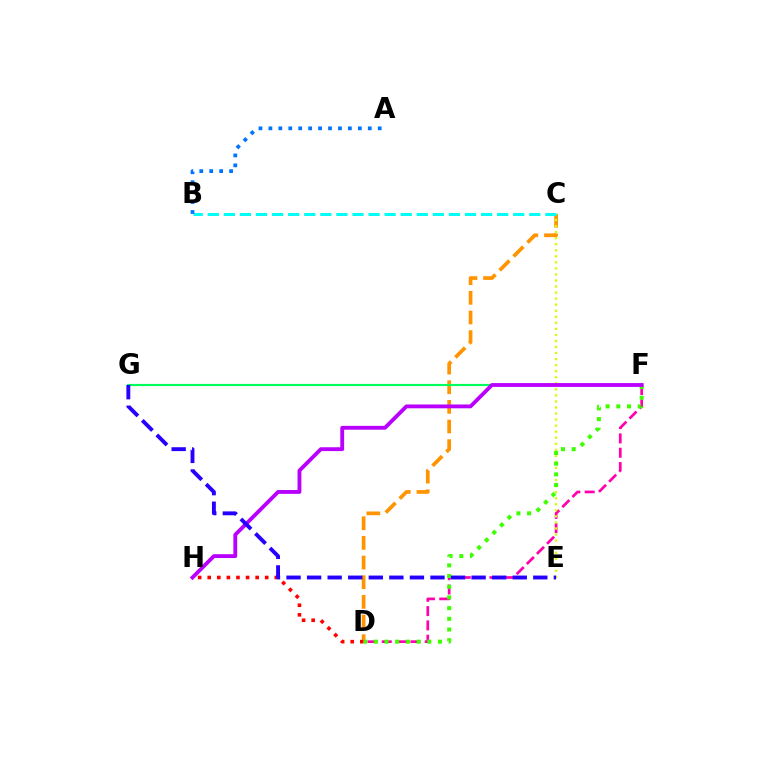{('D', 'F'): [{'color': '#ff00ac', 'line_style': 'dashed', 'thickness': 1.95}, {'color': '#3dff00', 'line_style': 'dotted', 'thickness': 2.9}], ('C', 'D'): [{'color': '#ff9400', 'line_style': 'dashed', 'thickness': 2.67}], ('C', 'E'): [{'color': '#d1ff00', 'line_style': 'dotted', 'thickness': 1.64}], ('B', 'C'): [{'color': '#00fff6', 'line_style': 'dashed', 'thickness': 2.18}], ('A', 'B'): [{'color': '#0074ff', 'line_style': 'dotted', 'thickness': 2.7}], ('F', 'G'): [{'color': '#00ff5c', 'line_style': 'solid', 'thickness': 1.54}], ('D', 'H'): [{'color': '#ff0000', 'line_style': 'dotted', 'thickness': 2.6}], ('F', 'H'): [{'color': '#b900ff', 'line_style': 'solid', 'thickness': 2.77}], ('E', 'G'): [{'color': '#2500ff', 'line_style': 'dashed', 'thickness': 2.79}]}